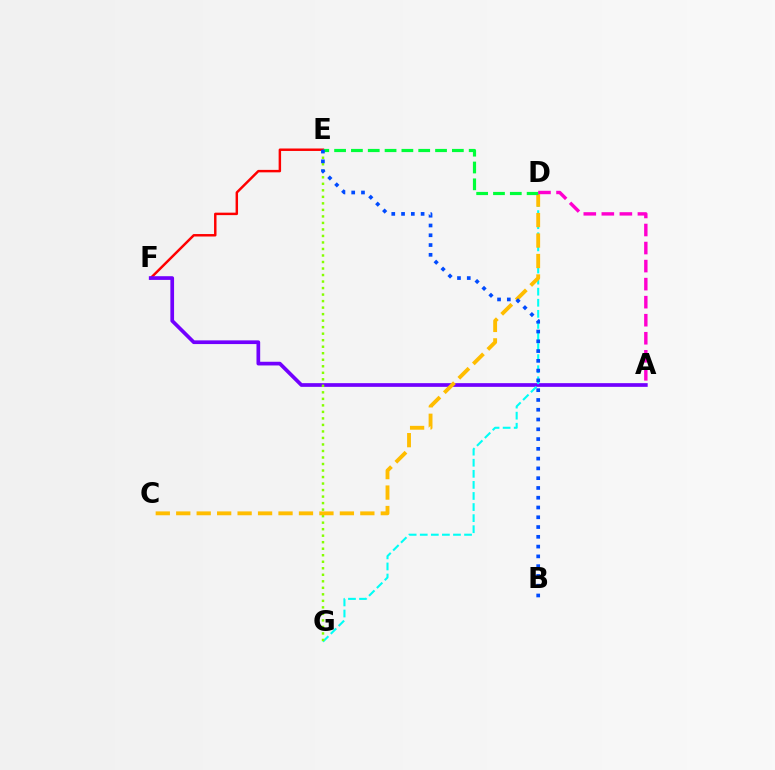{('E', 'F'): [{'color': '#ff0000', 'line_style': 'solid', 'thickness': 1.77}], ('A', 'F'): [{'color': '#7200ff', 'line_style': 'solid', 'thickness': 2.66}], ('D', 'G'): [{'color': '#00fff6', 'line_style': 'dashed', 'thickness': 1.51}], ('E', 'G'): [{'color': '#84ff00', 'line_style': 'dotted', 'thickness': 1.77}], ('C', 'D'): [{'color': '#ffbd00', 'line_style': 'dashed', 'thickness': 2.78}], ('D', 'E'): [{'color': '#00ff39', 'line_style': 'dashed', 'thickness': 2.29}], ('B', 'E'): [{'color': '#004bff', 'line_style': 'dotted', 'thickness': 2.66}], ('A', 'D'): [{'color': '#ff00cf', 'line_style': 'dashed', 'thickness': 2.45}]}